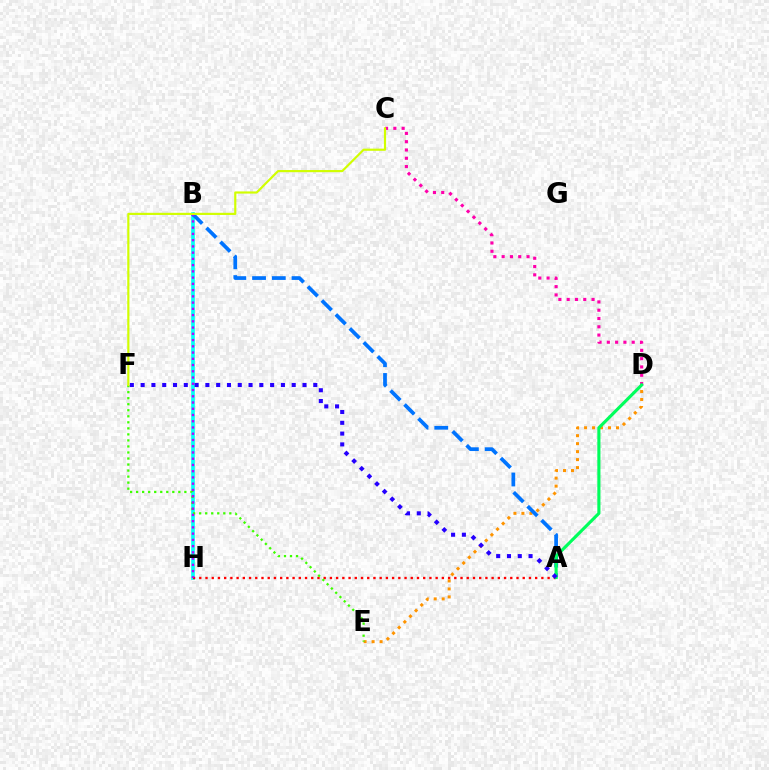{('B', 'H'): [{'color': '#00fff6', 'line_style': 'solid', 'thickness': 2.63}, {'color': '#b900ff', 'line_style': 'dotted', 'thickness': 1.7}], ('D', 'E'): [{'color': '#ff9400', 'line_style': 'dotted', 'thickness': 2.17}], ('A', 'H'): [{'color': '#ff0000', 'line_style': 'dotted', 'thickness': 1.69}], ('A', 'B'): [{'color': '#0074ff', 'line_style': 'dashed', 'thickness': 2.68}], ('E', 'F'): [{'color': '#3dff00', 'line_style': 'dotted', 'thickness': 1.64}], ('C', 'D'): [{'color': '#ff00ac', 'line_style': 'dotted', 'thickness': 2.25}], ('A', 'D'): [{'color': '#00ff5c', 'line_style': 'solid', 'thickness': 2.25}], ('A', 'F'): [{'color': '#2500ff', 'line_style': 'dotted', 'thickness': 2.93}], ('C', 'F'): [{'color': '#d1ff00', 'line_style': 'solid', 'thickness': 1.56}]}